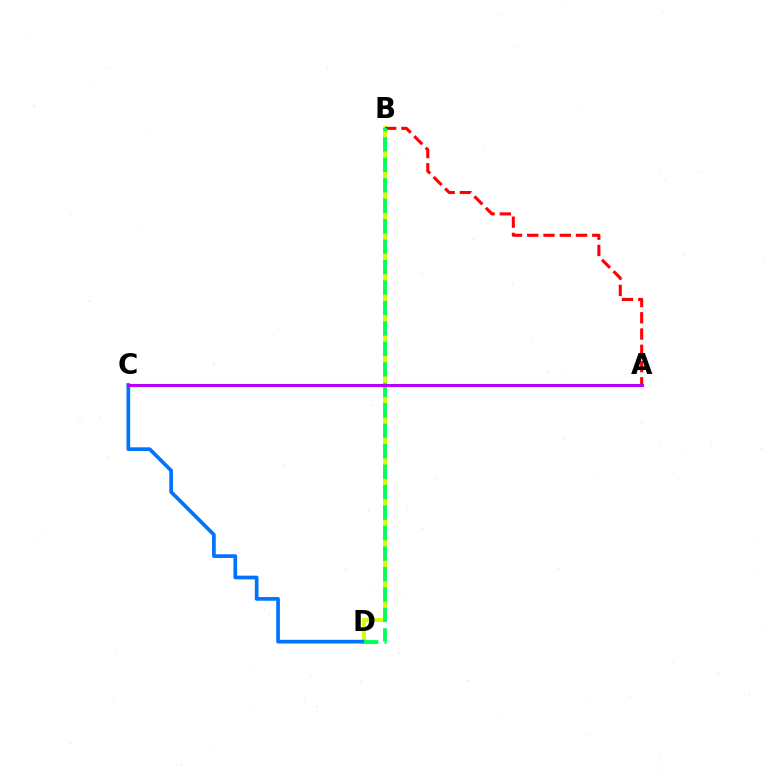{('B', 'D'): [{'color': '#d1ff00', 'line_style': 'solid', 'thickness': 2.81}, {'color': '#00ff5c', 'line_style': 'dashed', 'thickness': 2.78}], ('A', 'B'): [{'color': '#ff0000', 'line_style': 'dashed', 'thickness': 2.21}], ('C', 'D'): [{'color': '#0074ff', 'line_style': 'solid', 'thickness': 2.67}], ('A', 'C'): [{'color': '#b900ff', 'line_style': 'solid', 'thickness': 2.19}]}